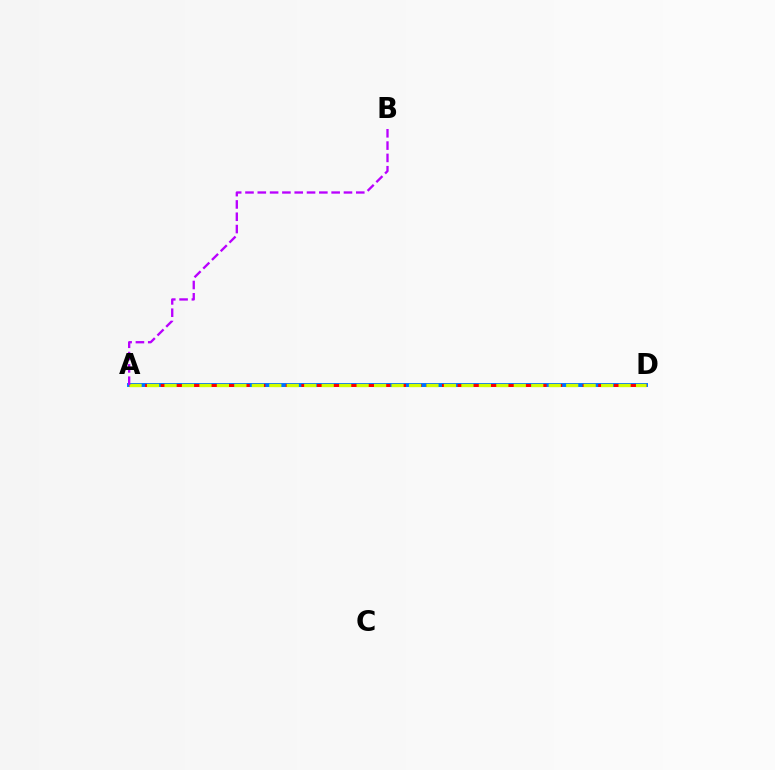{('A', 'D'): [{'color': '#00ff5c', 'line_style': 'dashed', 'thickness': 2.19}, {'color': '#0074ff', 'line_style': 'solid', 'thickness': 2.82}, {'color': '#ff0000', 'line_style': 'dashed', 'thickness': 2.12}, {'color': '#d1ff00', 'line_style': 'dashed', 'thickness': 2.37}], ('A', 'B'): [{'color': '#b900ff', 'line_style': 'dashed', 'thickness': 1.67}]}